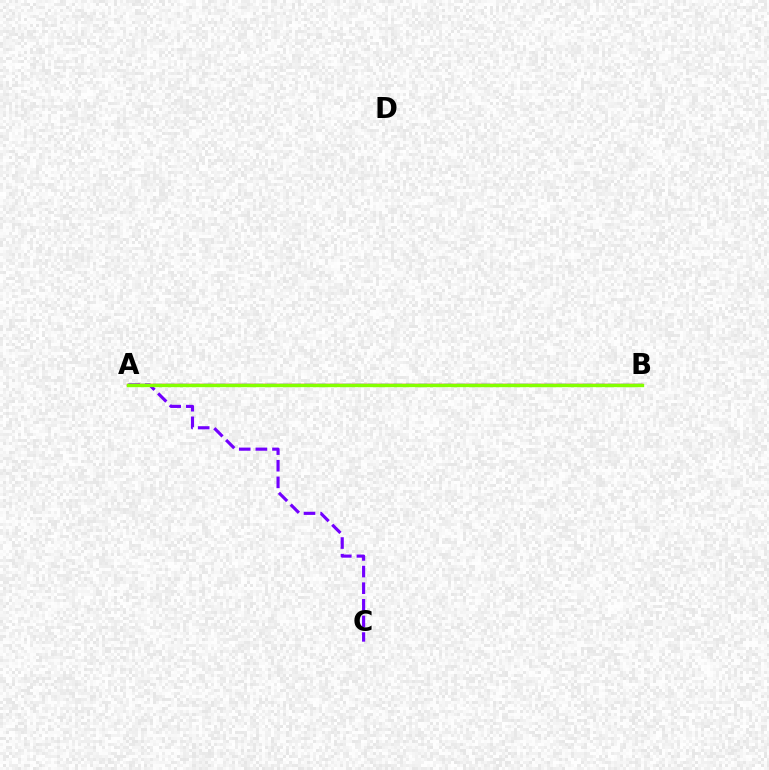{('A', 'C'): [{'color': '#7200ff', 'line_style': 'dashed', 'thickness': 2.26}], ('A', 'B'): [{'color': '#00fff6', 'line_style': 'dashed', 'thickness': 1.72}, {'color': '#ff0000', 'line_style': 'solid', 'thickness': 1.7}, {'color': '#84ff00', 'line_style': 'solid', 'thickness': 2.42}]}